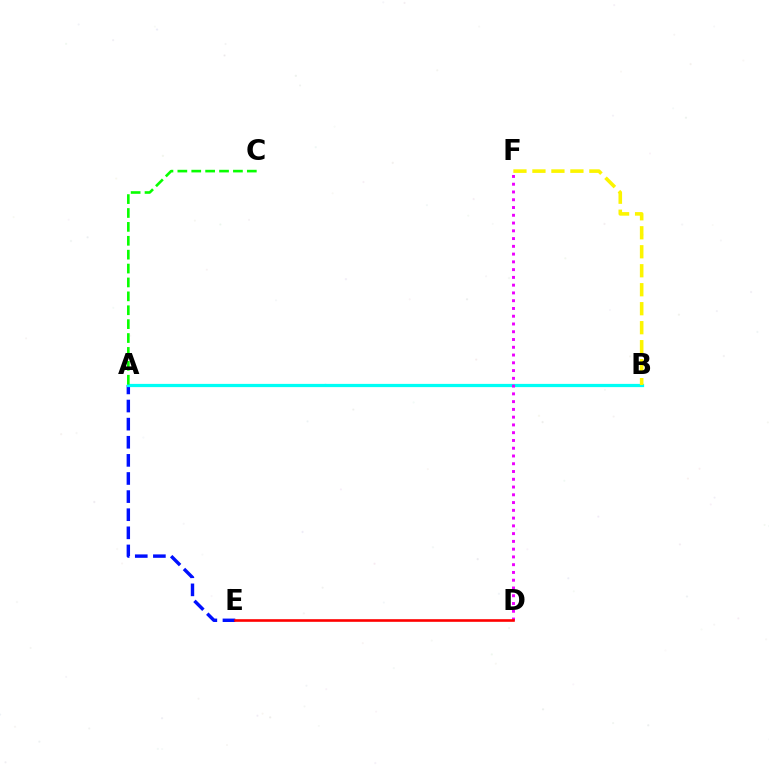{('A', 'E'): [{'color': '#0010ff', 'line_style': 'dashed', 'thickness': 2.46}], ('A', 'B'): [{'color': '#00fff6', 'line_style': 'solid', 'thickness': 2.32}], ('A', 'C'): [{'color': '#08ff00', 'line_style': 'dashed', 'thickness': 1.89}], ('D', 'F'): [{'color': '#ee00ff', 'line_style': 'dotted', 'thickness': 2.11}], ('B', 'F'): [{'color': '#fcf500', 'line_style': 'dashed', 'thickness': 2.58}], ('D', 'E'): [{'color': '#ff0000', 'line_style': 'solid', 'thickness': 1.89}]}